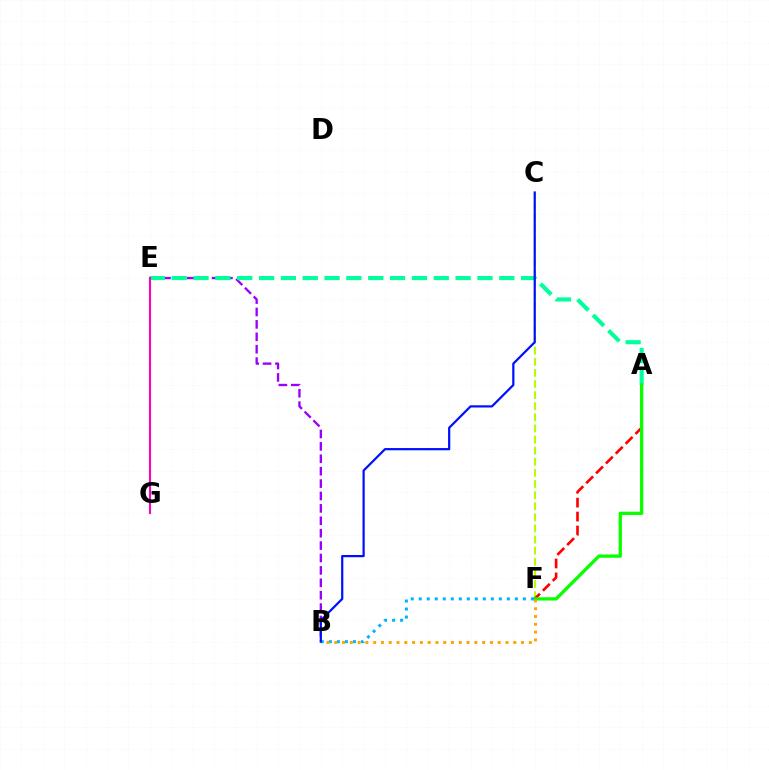{('B', 'E'): [{'color': '#9b00ff', 'line_style': 'dashed', 'thickness': 1.68}], ('A', 'E'): [{'color': '#00ff9d', 'line_style': 'dashed', 'thickness': 2.97}], ('C', 'F'): [{'color': '#b3ff00', 'line_style': 'dashed', 'thickness': 1.51}], ('A', 'F'): [{'color': '#ff0000', 'line_style': 'dashed', 'thickness': 1.89}, {'color': '#08ff00', 'line_style': 'solid', 'thickness': 2.37}], ('B', 'F'): [{'color': '#00b5ff', 'line_style': 'dotted', 'thickness': 2.18}, {'color': '#ffa500', 'line_style': 'dotted', 'thickness': 2.11}], ('E', 'G'): [{'color': '#ff00bd', 'line_style': 'solid', 'thickness': 1.5}], ('B', 'C'): [{'color': '#0010ff', 'line_style': 'solid', 'thickness': 1.6}]}